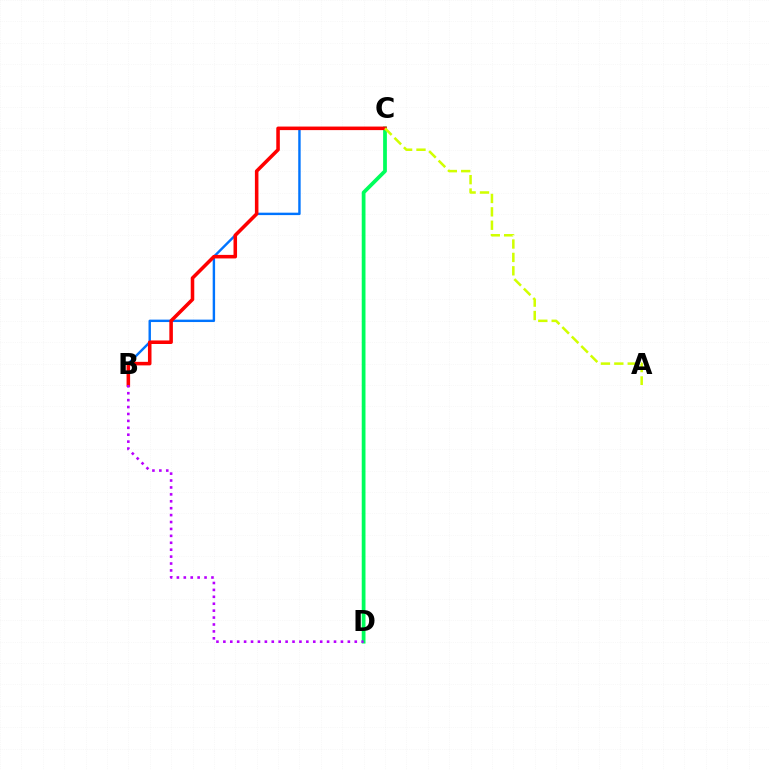{('C', 'D'): [{'color': '#00ff5c', 'line_style': 'solid', 'thickness': 2.7}], ('B', 'C'): [{'color': '#0074ff', 'line_style': 'solid', 'thickness': 1.74}, {'color': '#ff0000', 'line_style': 'solid', 'thickness': 2.55}], ('A', 'C'): [{'color': '#d1ff00', 'line_style': 'dashed', 'thickness': 1.82}], ('B', 'D'): [{'color': '#b900ff', 'line_style': 'dotted', 'thickness': 1.88}]}